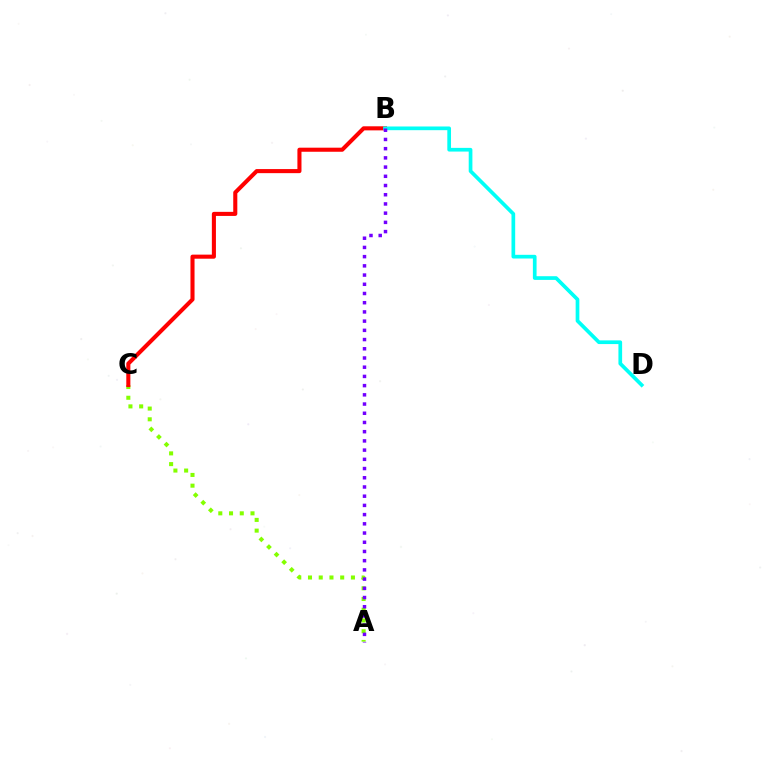{('A', 'C'): [{'color': '#84ff00', 'line_style': 'dotted', 'thickness': 2.92}], ('B', 'C'): [{'color': '#ff0000', 'line_style': 'solid', 'thickness': 2.93}], ('B', 'D'): [{'color': '#00fff6', 'line_style': 'solid', 'thickness': 2.66}], ('A', 'B'): [{'color': '#7200ff', 'line_style': 'dotted', 'thickness': 2.5}]}